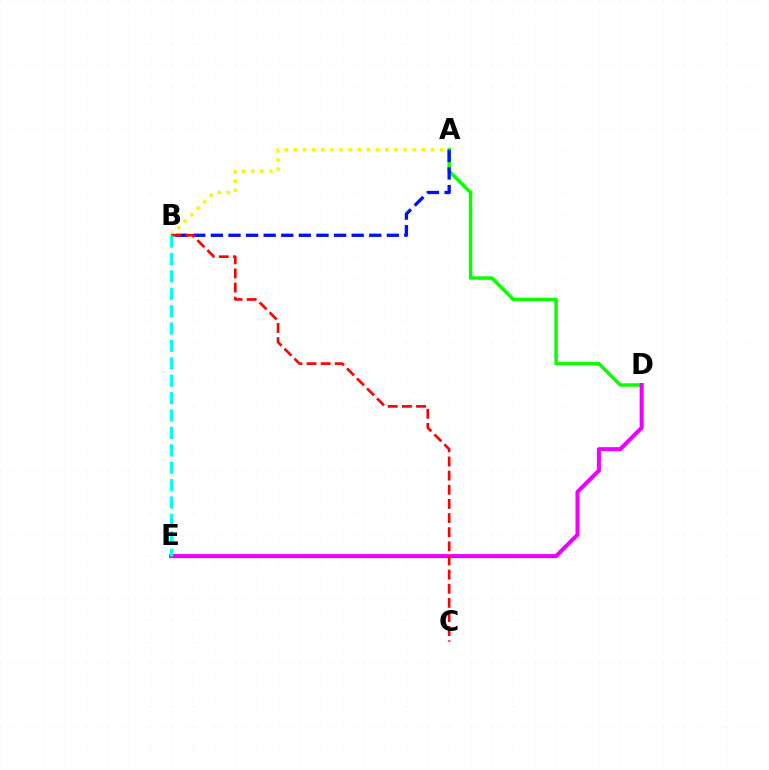{('A', 'D'): [{'color': '#08ff00', 'line_style': 'solid', 'thickness': 2.48}], ('A', 'B'): [{'color': '#0010ff', 'line_style': 'dashed', 'thickness': 2.39}, {'color': '#fcf500', 'line_style': 'dotted', 'thickness': 2.49}], ('D', 'E'): [{'color': '#ee00ff', 'line_style': 'solid', 'thickness': 2.91}], ('B', 'C'): [{'color': '#ff0000', 'line_style': 'dashed', 'thickness': 1.92}], ('B', 'E'): [{'color': '#00fff6', 'line_style': 'dashed', 'thickness': 2.36}]}